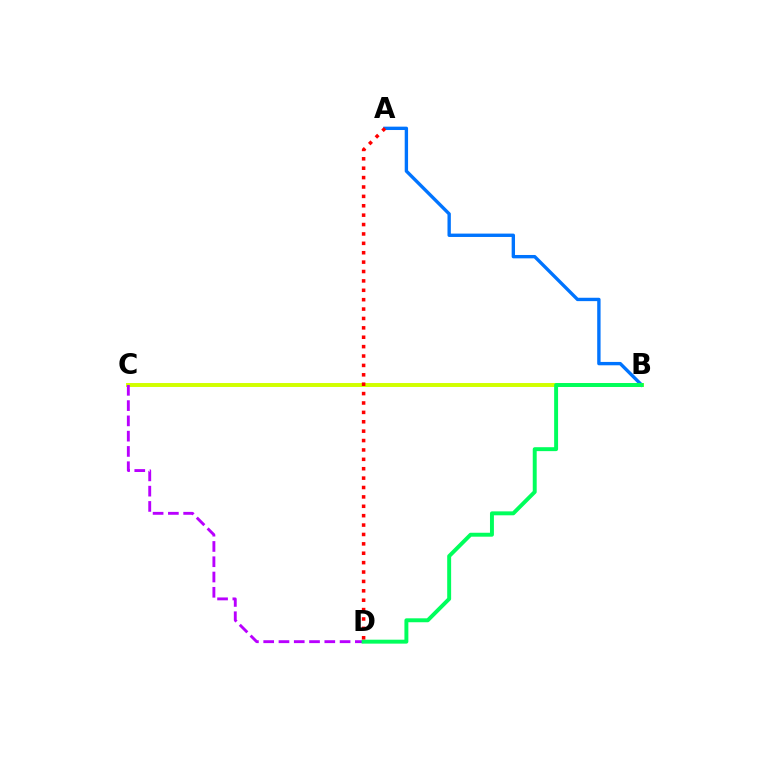{('A', 'B'): [{'color': '#0074ff', 'line_style': 'solid', 'thickness': 2.42}], ('B', 'C'): [{'color': '#d1ff00', 'line_style': 'solid', 'thickness': 2.84}], ('C', 'D'): [{'color': '#b900ff', 'line_style': 'dashed', 'thickness': 2.08}], ('B', 'D'): [{'color': '#00ff5c', 'line_style': 'solid', 'thickness': 2.83}], ('A', 'D'): [{'color': '#ff0000', 'line_style': 'dotted', 'thickness': 2.55}]}